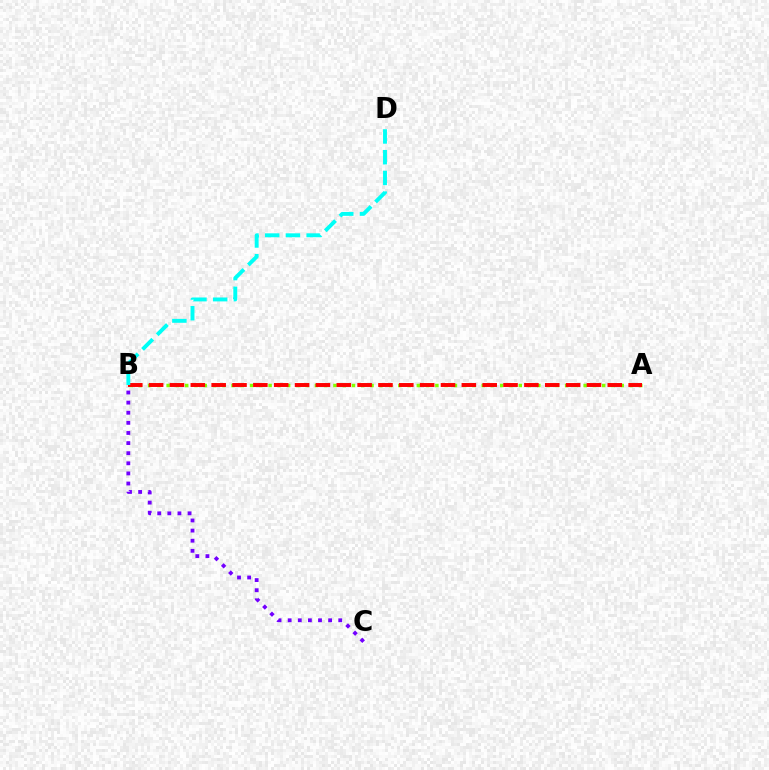{('A', 'B'): [{'color': '#84ff00', 'line_style': 'dotted', 'thickness': 2.52}, {'color': '#ff0000', 'line_style': 'dashed', 'thickness': 2.83}], ('B', 'D'): [{'color': '#00fff6', 'line_style': 'dashed', 'thickness': 2.82}], ('B', 'C'): [{'color': '#7200ff', 'line_style': 'dotted', 'thickness': 2.75}]}